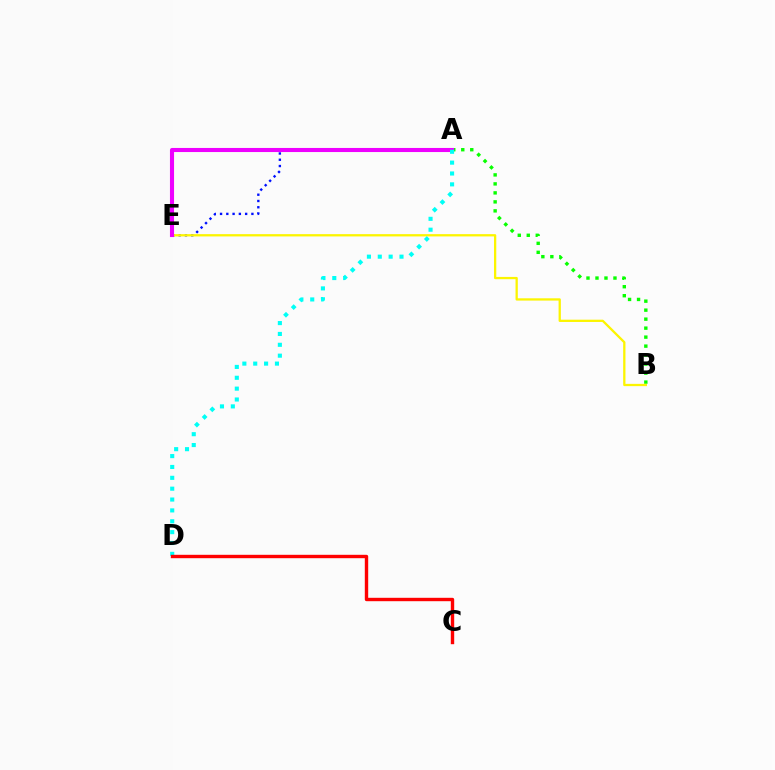{('A', 'E'): [{'color': '#0010ff', 'line_style': 'dotted', 'thickness': 1.7}, {'color': '#ee00ff', 'line_style': 'solid', 'thickness': 2.95}], ('A', 'B'): [{'color': '#08ff00', 'line_style': 'dotted', 'thickness': 2.44}], ('B', 'E'): [{'color': '#fcf500', 'line_style': 'solid', 'thickness': 1.64}], ('A', 'D'): [{'color': '#00fff6', 'line_style': 'dotted', 'thickness': 2.95}], ('C', 'D'): [{'color': '#ff0000', 'line_style': 'solid', 'thickness': 2.44}]}